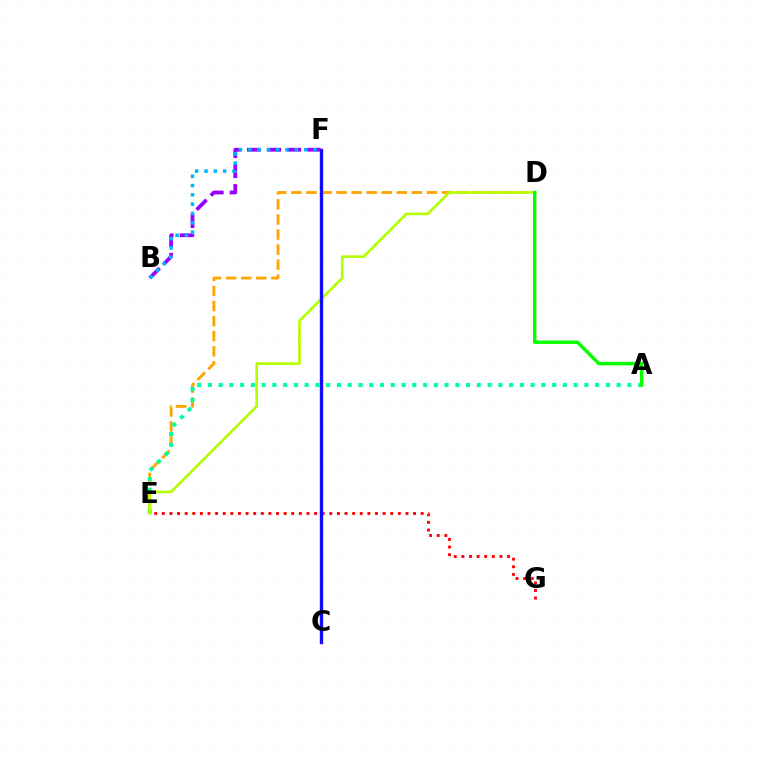{('D', 'E'): [{'color': '#ffa500', 'line_style': 'dashed', 'thickness': 2.05}, {'color': '#b3ff00', 'line_style': 'solid', 'thickness': 1.91}], ('E', 'G'): [{'color': '#ff0000', 'line_style': 'dotted', 'thickness': 2.07}], ('A', 'E'): [{'color': '#00ff9d', 'line_style': 'dotted', 'thickness': 2.92}], ('B', 'F'): [{'color': '#9b00ff', 'line_style': 'dashed', 'thickness': 2.73}, {'color': '#00b5ff', 'line_style': 'dotted', 'thickness': 2.53}], ('C', 'F'): [{'color': '#ff00bd', 'line_style': 'solid', 'thickness': 2.52}, {'color': '#0010ff', 'line_style': 'solid', 'thickness': 2.05}], ('A', 'D'): [{'color': '#08ff00', 'line_style': 'solid', 'thickness': 2.47}]}